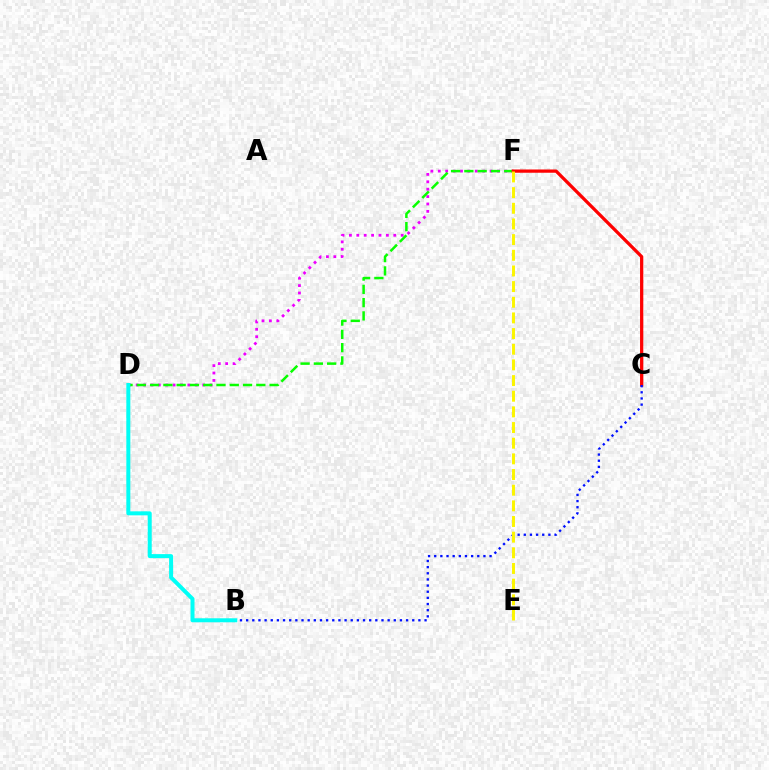{('D', 'F'): [{'color': '#ee00ff', 'line_style': 'dotted', 'thickness': 2.01}, {'color': '#08ff00', 'line_style': 'dashed', 'thickness': 1.8}], ('C', 'F'): [{'color': '#ff0000', 'line_style': 'solid', 'thickness': 2.34}], ('B', 'C'): [{'color': '#0010ff', 'line_style': 'dotted', 'thickness': 1.67}], ('E', 'F'): [{'color': '#fcf500', 'line_style': 'dashed', 'thickness': 2.13}], ('B', 'D'): [{'color': '#00fff6', 'line_style': 'solid', 'thickness': 2.88}]}